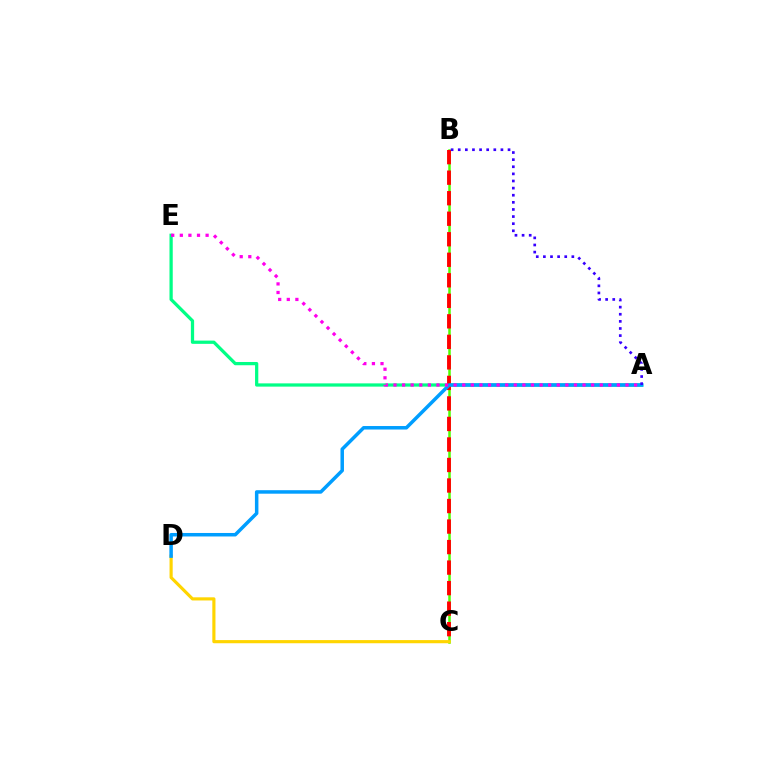{('A', 'E'): [{'color': '#00ff86', 'line_style': 'solid', 'thickness': 2.34}, {'color': '#ff00ed', 'line_style': 'dotted', 'thickness': 2.33}], ('B', 'C'): [{'color': '#4fff00', 'line_style': 'solid', 'thickness': 1.81}, {'color': '#ff0000', 'line_style': 'dashed', 'thickness': 2.79}], ('C', 'D'): [{'color': '#ffd500', 'line_style': 'solid', 'thickness': 2.27}], ('A', 'D'): [{'color': '#009eff', 'line_style': 'solid', 'thickness': 2.52}], ('A', 'B'): [{'color': '#3700ff', 'line_style': 'dotted', 'thickness': 1.93}]}